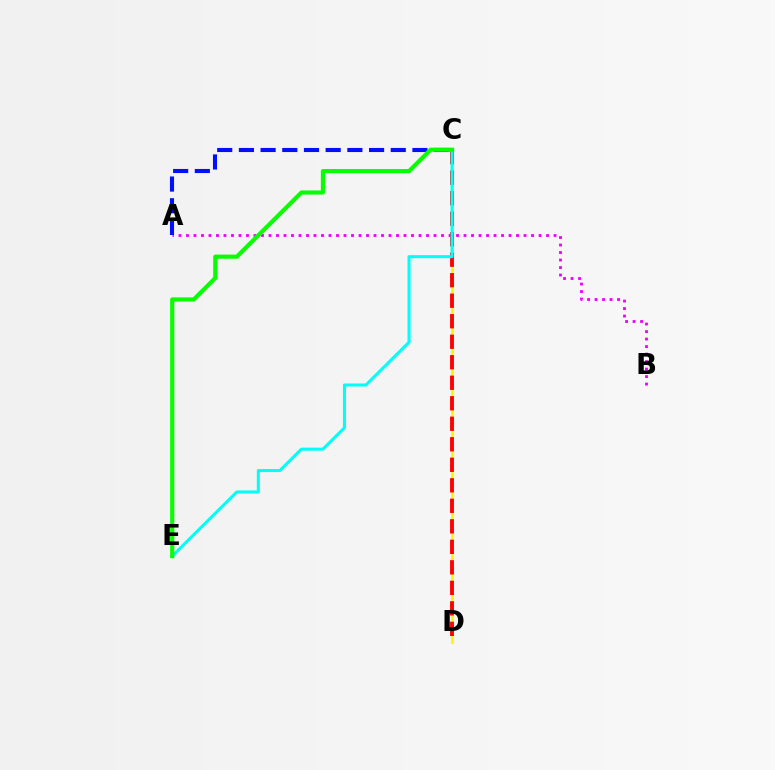{('A', 'B'): [{'color': '#ee00ff', 'line_style': 'dotted', 'thickness': 2.04}], ('C', 'D'): [{'color': '#fcf500', 'line_style': 'solid', 'thickness': 1.88}, {'color': '#ff0000', 'line_style': 'dashed', 'thickness': 2.79}], ('C', 'E'): [{'color': '#00fff6', 'line_style': 'solid', 'thickness': 2.19}, {'color': '#08ff00', 'line_style': 'solid', 'thickness': 2.99}], ('A', 'C'): [{'color': '#0010ff', 'line_style': 'dashed', 'thickness': 2.95}]}